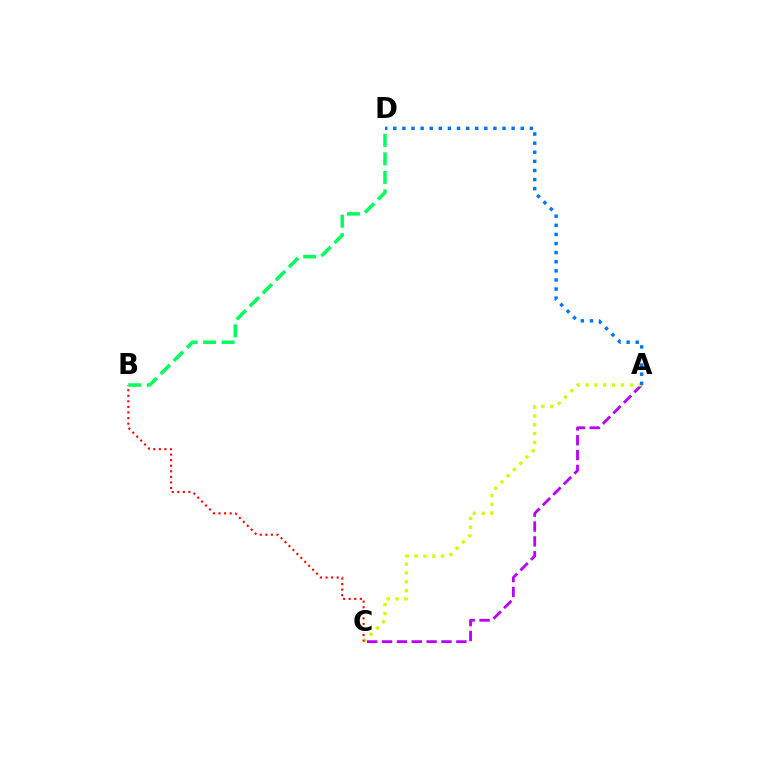{('A', 'C'): [{'color': '#b900ff', 'line_style': 'dashed', 'thickness': 2.02}, {'color': '#d1ff00', 'line_style': 'dotted', 'thickness': 2.4}], ('B', 'C'): [{'color': '#ff0000', 'line_style': 'dotted', 'thickness': 1.51}], ('A', 'D'): [{'color': '#0074ff', 'line_style': 'dotted', 'thickness': 2.47}], ('B', 'D'): [{'color': '#00ff5c', 'line_style': 'dashed', 'thickness': 2.51}]}